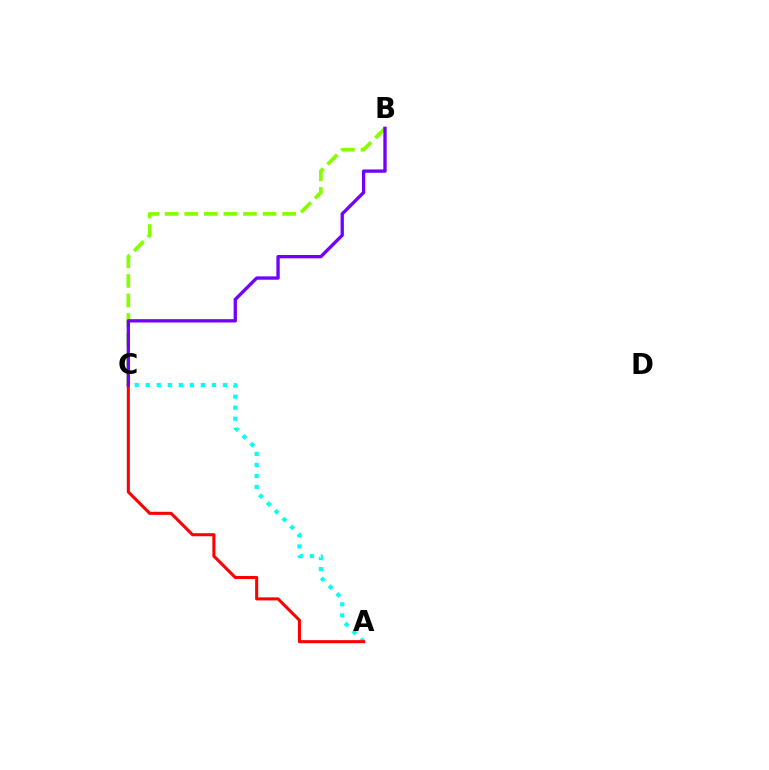{('B', 'C'): [{'color': '#84ff00', 'line_style': 'dashed', 'thickness': 2.66}, {'color': '#7200ff', 'line_style': 'solid', 'thickness': 2.39}], ('A', 'C'): [{'color': '#00fff6', 'line_style': 'dotted', 'thickness': 2.99}, {'color': '#ff0000', 'line_style': 'solid', 'thickness': 2.2}]}